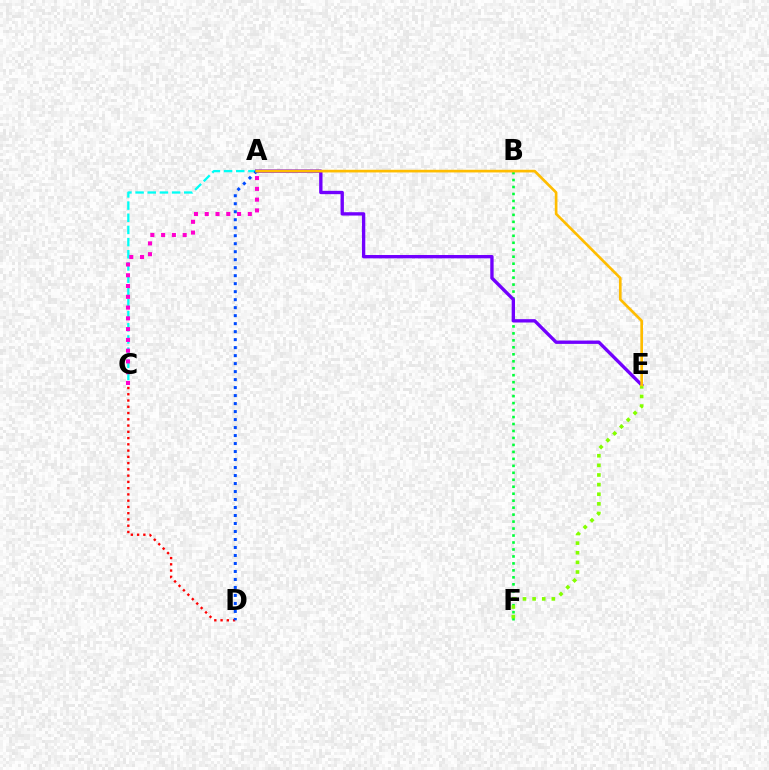{('B', 'F'): [{'color': '#00ff39', 'line_style': 'dotted', 'thickness': 1.89}], ('A', 'C'): [{'color': '#00fff6', 'line_style': 'dashed', 'thickness': 1.65}, {'color': '#ff00cf', 'line_style': 'dotted', 'thickness': 2.93}], ('A', 'E'): [{'color': '#7200ff', 'line_style': 'solid', 'thickness': 2.41}, {'color': '#ffbd00', 'line_style': 'solid', 'thickness': 1.92}], ('C', 'D'): [{'color': '#ff0000', 'line_style': 'dotted', 'thickness': 1.7}], ('A', 'D'): [{'color': '#004bff', 'line_style': 'dotted', 'thickness': 2.17}], ('E', 'F'): [{'color': '#84ff00', 'line_style': 'dotted', 'thickness': 2.62}]}